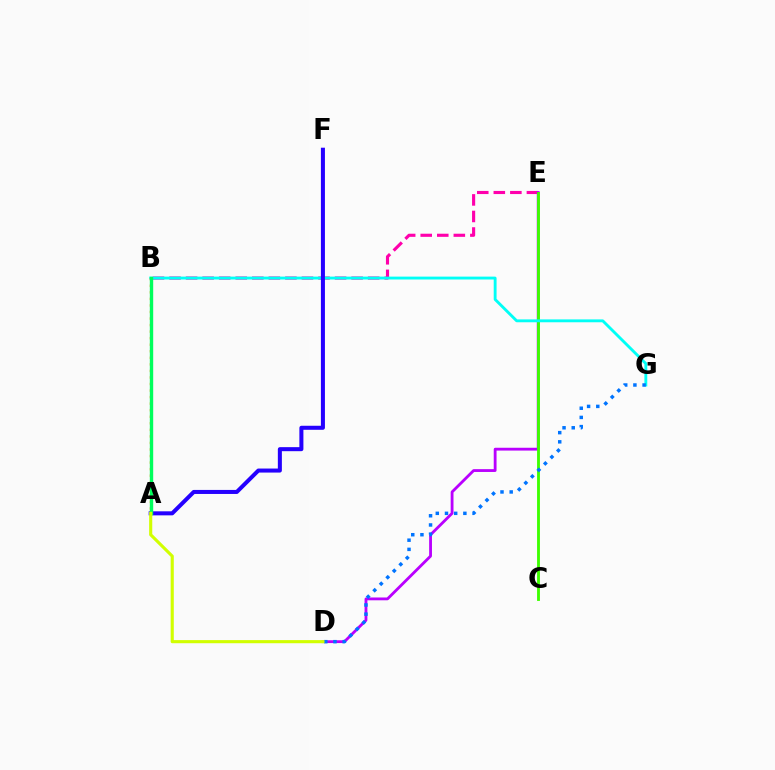{('B', 'E'): [{'color': '#ff00ac', 'line_style': 'dashed', 'thickness': 2.25}], ('A', 'B'): [{'color': '#ff0000', 'line_style': 'dotted', 'thickness': 2.12}, {'color': '#ff9400', 'line_style': 'dotted', 'thickness': 1.78}, {'color': '#00ff5c', 'line_style': 'solid', 'thickness': 2.43}], ('D', 'E'): [{'color': '#b900ff', 'line_style': 'solid', 'thickness': 2.03}], ('C', 'E'): [{'color': '#3dff00', 'line_style': 'solid', 'thickness': 2.05}], ('B', 'G'): [{'color': '#00fff6', 'line_style': 'solid', 'thickness': 2.06}], ('A', 'F'): [{'color': '#2500ff', 'line_style': 'solid', 'thickness': 2.9}], ('D', 'G'): [{'color': '#0074ff', 'line_style': 'dotted', 'thickness': 2.5}], ('A', 'D'): [{'color': '#d1ff00', 'line_style': 'solid', 'thickness': 2.24}]}